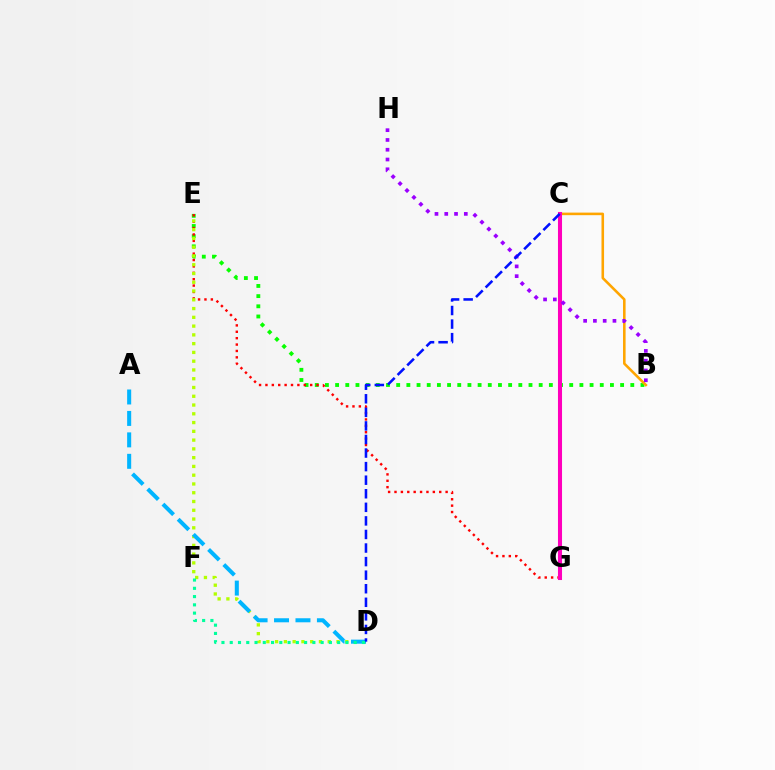{('B', 'E'): [{'color': '#08ff00', 'line_style': 'dotted', 'thickness': 2.77}], ('E', 'G'): [{'color': '#ff0000', 'line_style': 'dotted', 'thickness': 1.74}], ('D', 'E'): [{'color': '#b3ff00', 'line_style': 'dotted', 'thickness': 2.38}], ('B', 'C'): [{'color': '#ffa500', 'line_style': 'solid', 'thickness': 1.85}], ('C', 'G'): [{'color': '#ff00bd', 'line_style': 'solid', 'thickness': 2.92}], ('A', 'D'): [{'color': '#00b5ff', 'line_style': 'dashed', 'thickness': 2.91}], ('B', 'H'): [{'color': '#9b00ff', 'line_style': 'dotted', 'thickness': 2.66}], ('C', 'D'): [{'color': '#0010ff', 'line_style': 'dashed', 'thickness': 1.84}], ('D', 'F'): [{'color': '#00ff9d', 'line_style': 'dotted', 'thickness': 2.25}]}